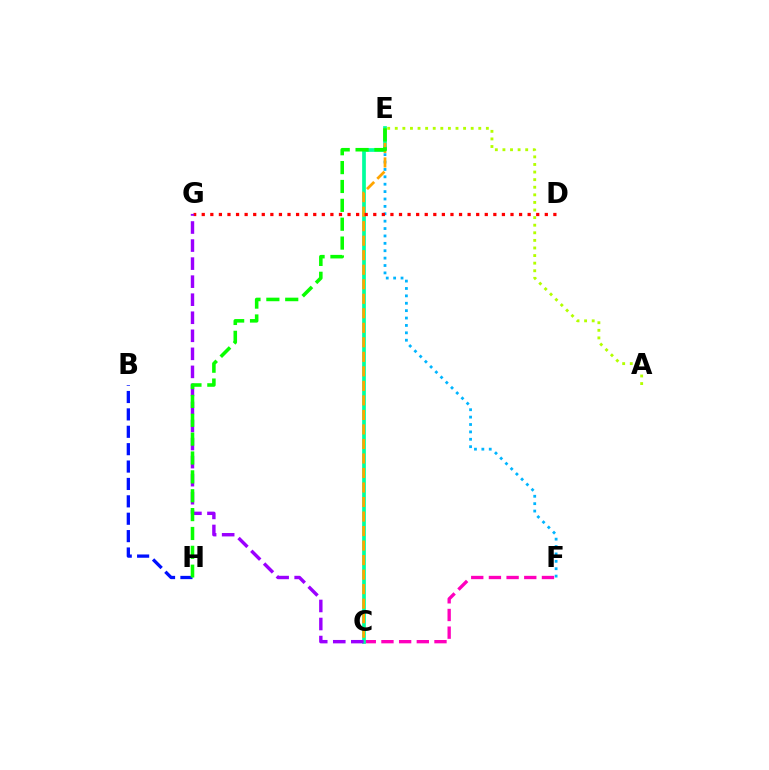{('E', 'F'): [{'color': '#00b5ff', 'line_style': 'dotted', 'thickness': 2.01}], ('C', 'F'): [{'color': '#ff00bd', 'line_style': 'dashed', 'thickness': 2.4}], ('C', 'E'): [{'color': '#00ff9d', 'line_style': 'solid', 'thickness': 2.66}, {'color': '#ffa500', 'line_style': 'dashed', 'thickness': 1.97}], ('A', 'E'): [{'color': '#b3ff00', 'line_style': 'dotted', 'thickness': 2.06}], ('D', 'G'): [{'color': '#ff0000', 'line_style': 'dotted', 'thickness': 2.33}], ('B', 'H'): [{'color': '#0010ff', 'line_style': 'dashed', 'thickness': 2.36}], ('C', 'G'): [{'color': '#9b00ff', 'line_style': 'dashed', 'thickness': 2.45}], ('E', 'H'): [{'color': '#08ff00', 'line_style': 'dashed', 'thickness': 2.56}]}